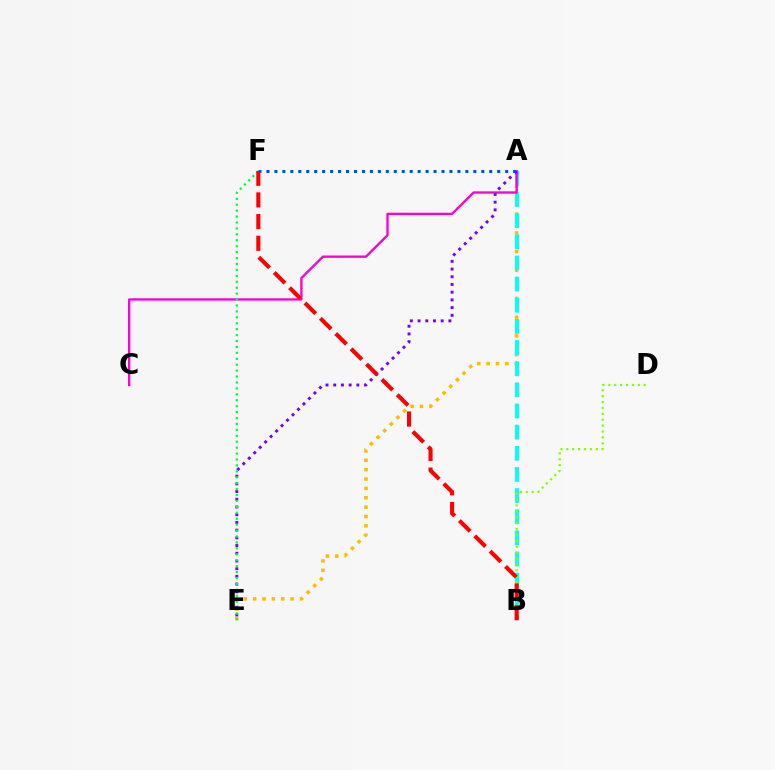{('A', 'E'): [{'color': '#ffbd00', 'line_style': 'dotted', 'thickness': 2.54}, {'color': '#7200ff', 'line_style': 'dotted', 'thickness': 2.09}], ('A', 'B'): [{'color': '#00fff6', 'line_style': 'dashed', 'thickness': 2.87}], ('A', 'C'): [{'color': '#ff00cf', 'line_style': 'solid', 'thickness': 1.68}], ('B', 'D'): [{'color': '#84ff00', 'line_style': 'dotted', 'thickness': 1.6}], ('E', 'F'): [{'color': '#00ff39', 'line_style': 'dotted', 'thickness': 1.61}], ('A', 'F'): [{'color': '#004bff', 'line_style': 'dotted', 'thickness': 2.16}], ('B', 'F'): [{'color': '#ff0000', 'line_style': 'dashed', 'thickness': 2.95}]}